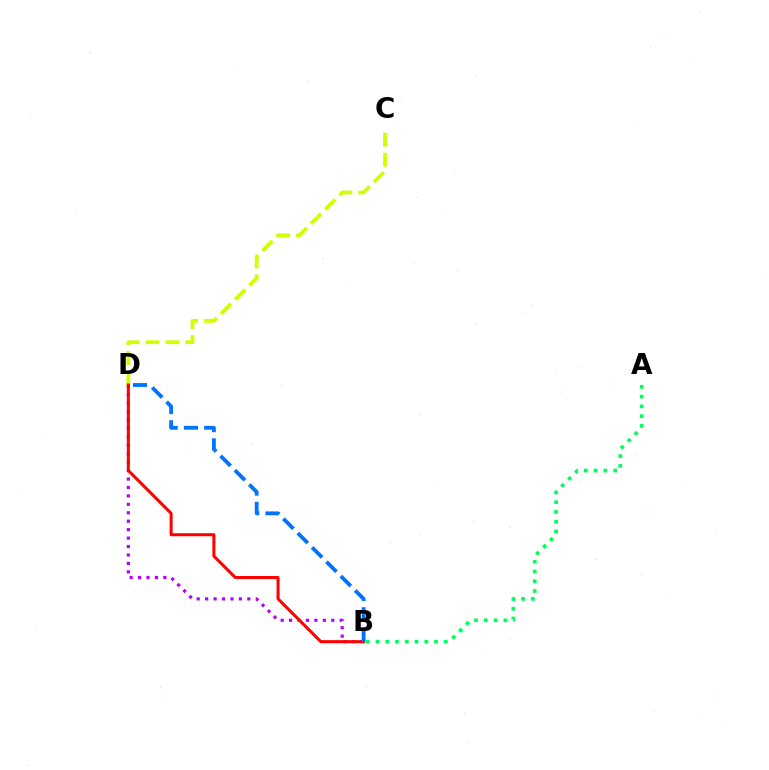{('B', 'D'): [{'color': '#b900ff', 'line_style': 'dotted', 'thickness': 2.29}, {'color': '#ff0000', 'line_style': 'solid', 'thickness': 2.18}, {'color': '#0074ff', 'line_style': 'dashed', 'thickness': 2.76}], ('C', 'D'): [{'color': '#d1ff00', 'line_style': 'dashed', 'thickness': 2.72}], ('A', 'B'): [{'color': '#00ff5c', 'line_style': 'dotted', 'thickness': 2.65}]}